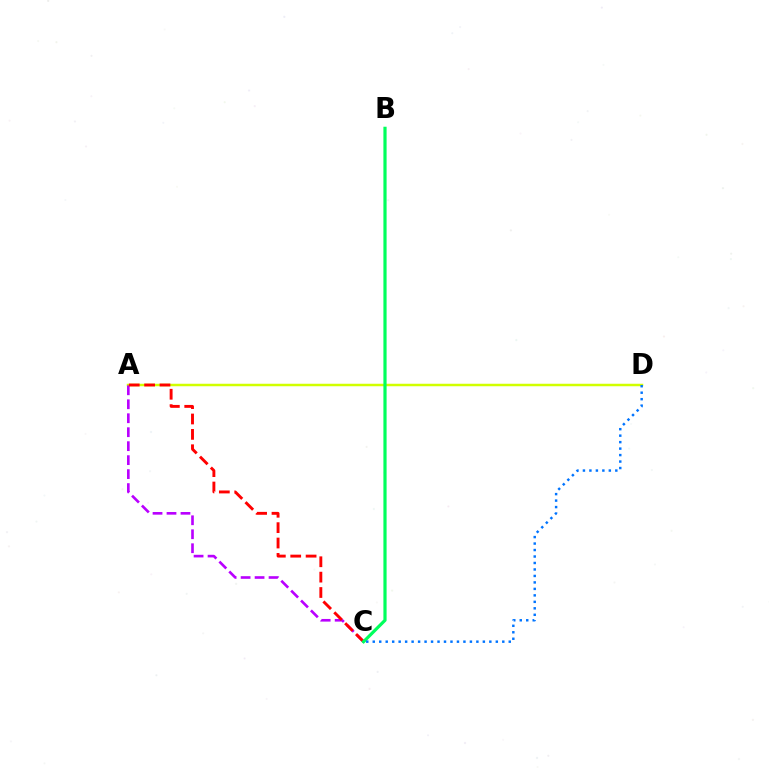{('A', 'D'): [{'color': '#d1ff00', 'line_style': 'solid', 'thickness': 1.79}], ('A', 'C'): [{'color': '#b900ff', 'line_style': 'dashed', 'thickness': 1.9}, {'color': '#ff0000', 'line_style': 'dashed', 'thickness': 2.09}], ('B', 'C'): [{'color': '#00ff5c', 'line_style': 'solid', 'thickness': 2.3}], ('C', 'D'): [{'color': '#0074ff', 'line_style': 'dotted', 'thickness': 1.76}]}